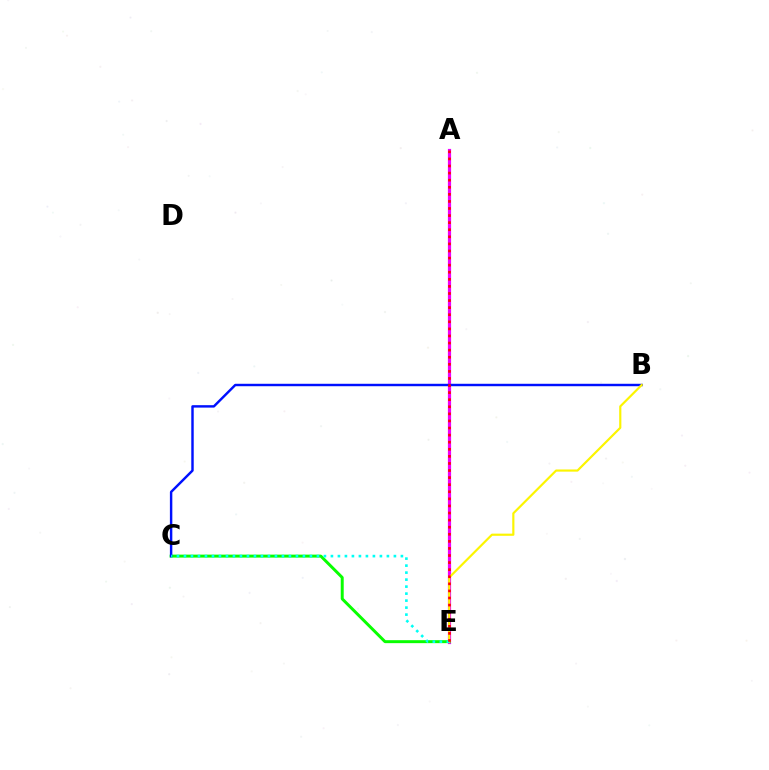{('A', 'E'): [{'color': '#ee00ff', 'line_style': 'solid', 'thickness': 2.3}, {'color': '#ff0000', 'line_style': 'dotted', 'thickness': 1.92}], ('C', 'E'): [{'color': '#08ff00', 'line_style': 'solid', 'thickness': 2.14}, {'color': '#00fff6', 'line_style': 'dotted', 'thickness': 1.9}], ('B', 'C'): [{'color': '#0010ff', 'line_style': 'solid', 'thickness': 1.75}], ('B', 'E'): [{'color': '#fcf500', 'line_style': 'solid', 'thickness': 1.56}]}